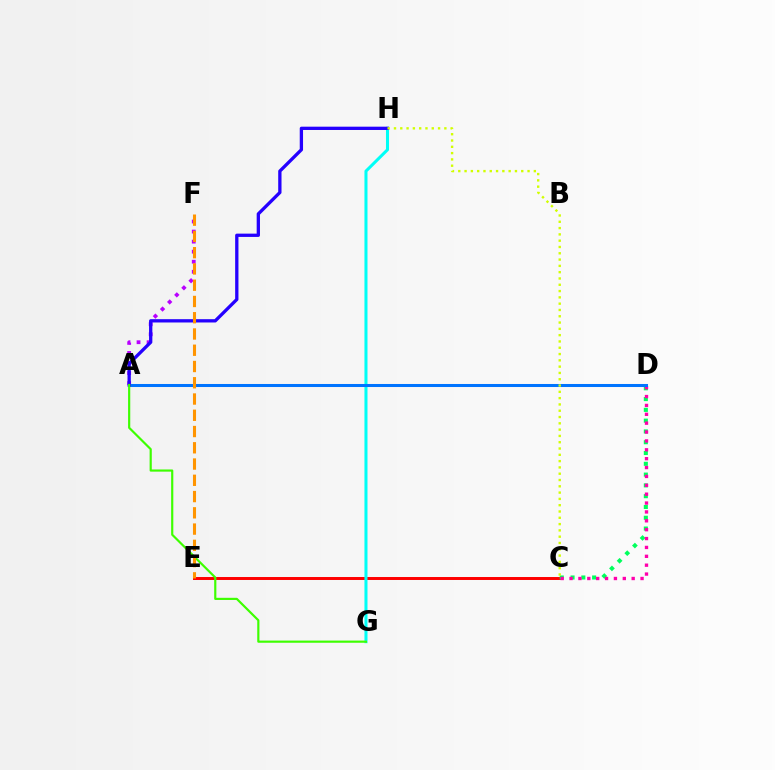{('A', 'F'): [{'color': '#b900ff', 'line_style': 'dotted', 'thickness': 2.73}], ('C', 'E'): [{'color': '#ff0000', 'line_style': 'solid', 'thickness': 2.13}], ('C', 'D'): [{'color': '#00ff5c', 'line_style': 'dotted', 'thickness': 2.93}, {'color': '#ff00ac', 'line_style': 'dotted', 'thickness': 2.41}], ('G', 'H'): [{'color': '#00fff6', 'line_style': 'solid', 'thickness': 2.19}], ('A', 'D'): [{'color': '#0074ff', 'line_style': 'solid', 'thickness': 2.18}], ('A', 'H'): [{'color': '#2500ff', 'line_style': 'solid', 'thickness': 2.37}], ('C', 'H'): [{'color': '#d1ff00', 'line_style': 'dotted', 'thickness': 1.71}], ('A', 'G'): [{'color': '#3dff00', 'line_style': 'solid', 'thickness': 1.56}], ('E', 'F'): [{'color': '#ff9400', 'line_style': 'dashed', 'thickness': 2.21}]}